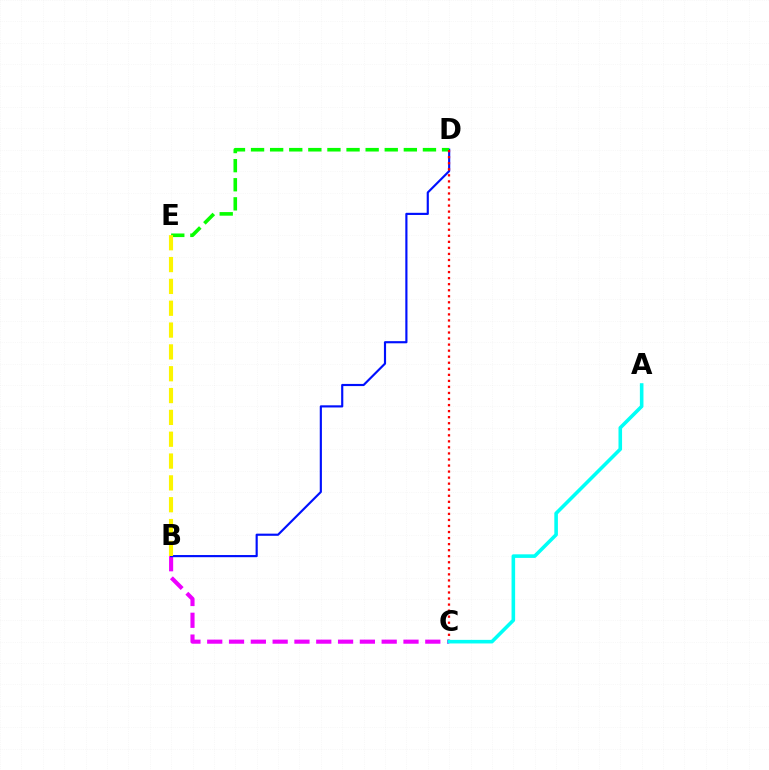{('B', 'C'): [{'color': '#ee00ff', 'line_style': 'dashed', 'thickness': 2.96}], ('B', 'D'): [{'color': '#0010ff', 'line_style': 'solid', 'thickness': 1.55}], ('D', 'E'): [{'color': '#08ff00', 'line_style': 'dashed', 'thickness': 2.59}], ('C', 'D'): [{'color': '#ff0000', 'line_style': 'dotted', 'thickness': 1.64}], ('A', 'C'): [{'color': '#00fff6', 'line_style': 'solid', 'thickness': 2.58}], ('B', 'E'): [{'color': '#fcf500', 'line_style': 'dashed', 'thickness': 2.97}]}